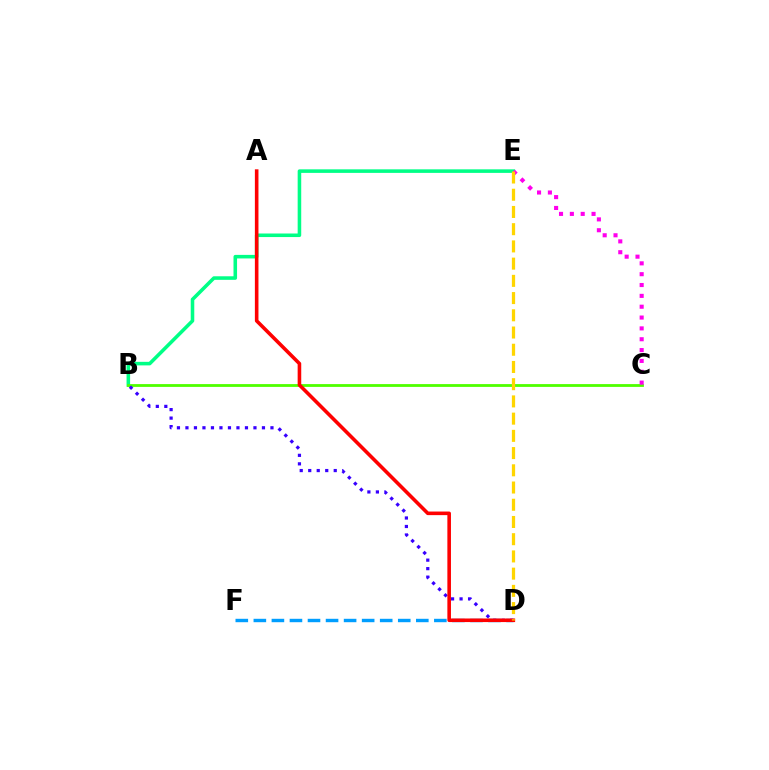{('D', 'F'): [{'color': '#009eff', 'line_style': 'dashed', 'thickness': 2.45}], ('B', 'E'): [{'color': '#00ff86', 'line_style': 'solid', 'thickness': 2.56}], ('B', 'C'): [{'color': '#4fff00', 'line_style': 'solid', 'thickness': 2.02}], ('C', 'E'): [{'color': '#ff00ed', 'line_style': 'dotted', 'thickness': 2.95}], ('B', 'D'): [{'color': '#3700ff', 'line_style': 'dotted', 'thickness': 2.31}], ('A', 'D'): [{'color': '#ff0000', 'line_style': 'solid', 'thickness': 2.58}], ('D', 'E'): [{'color': '#ffd500', 'line_style': 'dashed', 'thickness': 2.34}]}